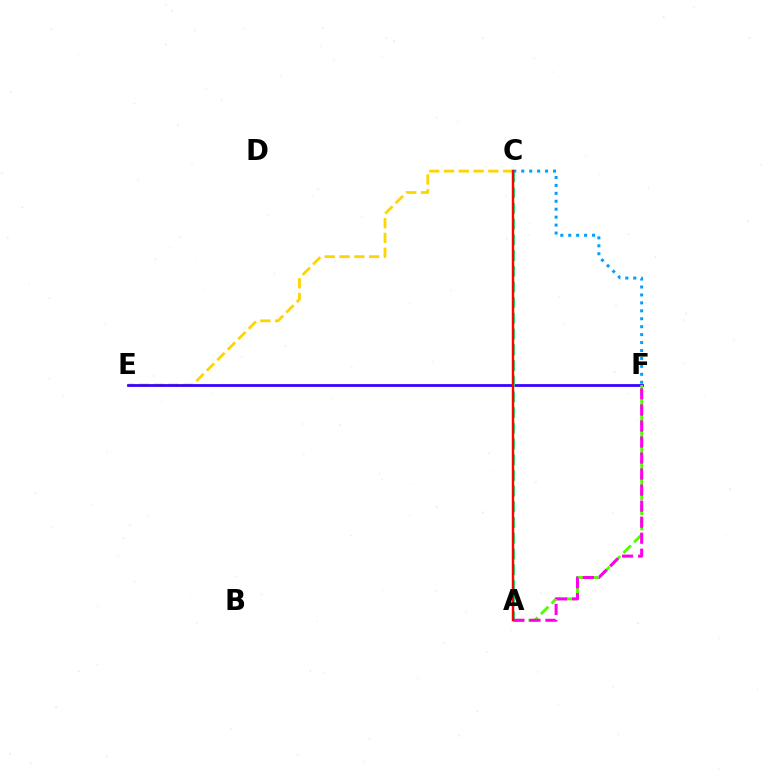{('C', 'E'): [{'color': '#ffd500', 'line_style': 'dashed', 'thickness': 2.01}], ('E', 'F'): [{'color': '#3700ff', 'line_style': 'solid', 'thickness': 1.98}], ('A', 'F'): [{'color': '#4fff00', 'line_style': 'dashed', 'thickness': 2.05}, {'color': '#ff00ed', 'line_style': 'dashed', 'thickness': 2.18}], ('A', 'C'): [{'color': '#00ff86', 'line_style': 'dashed', 'thickness': 2.13}, {'color': '#ff0000', 'line_style': 'solid', 'thickness': 1.75}], ('C', 'F'): [{'color': '#009eff', 'line_style': 'dotted', 'thickness': 2.16}]}